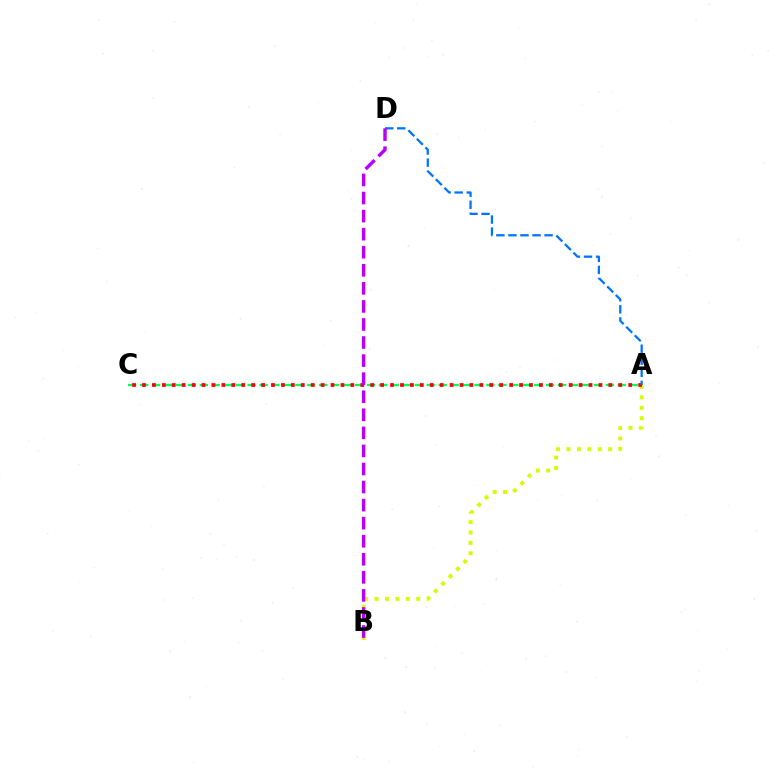{('A', 'C'): [{'color': '#00ff5c', 'line_style': 'dashed', 'thickness': 1.62}, {'color': '#ff0000', 'line_style': 'dotted', 'thickness': 2.7}], ('A', 'B'): [{'color': '#d1ff00', 'line_style': 'dotted', 'thickness': 2.83}], ('A', 'D'): [{'color': '#0074ff', 'line_style': 'dashed', 'thickness': 1.64}], ('B', 'D'): [{'color': '#b900ff', 'line_style': 'dashed', 'thickness': 2.45}]}